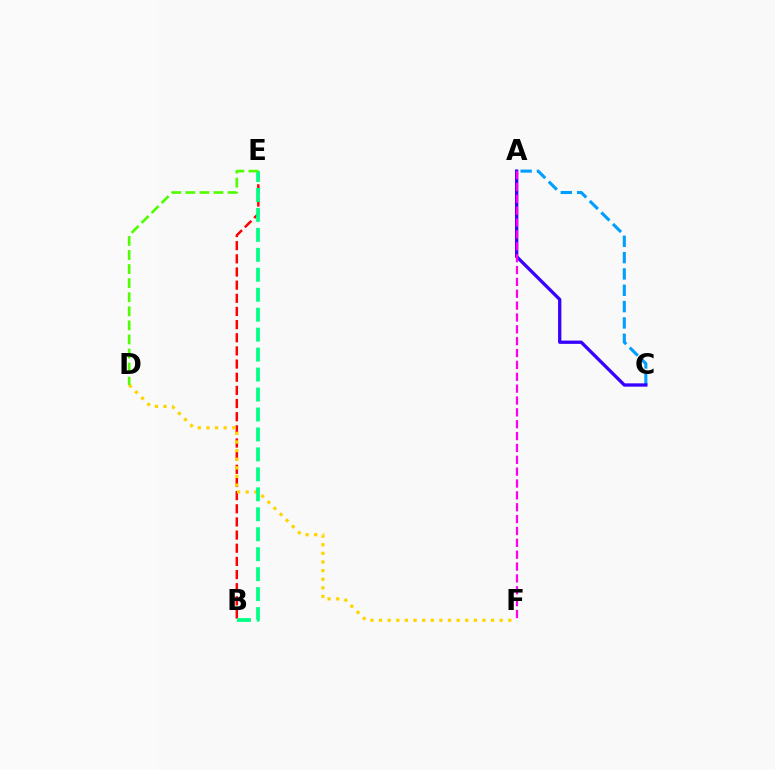{('B', 'E'): [{'color': '#ff0000', 'line_style': 'dashed', 'thickness': 1.79}, {'color': '#00ff86', 'line_style': 'dashed', 'thickness': 2.71}], ('D', 'F'): [{'color': '#ffd500', 'line_style': 'dotted', 'thickness': 2.34}], ('A', 'C'): [{'color': '#009eff', 'line_style': 'dashed', 'thickness': 2.22}, {'color': '#3700ff', 'line_style': 'solid', 'thickness': 2.37}], ('A', 'F'): [{'color': '#ff00ed', 'line_style': 'dashed', 'thickness': 1.61}], ('D', 'E'): [{'color': '#4fff00', 'line_style': 'dashed', 'thickness': 1.91}]}